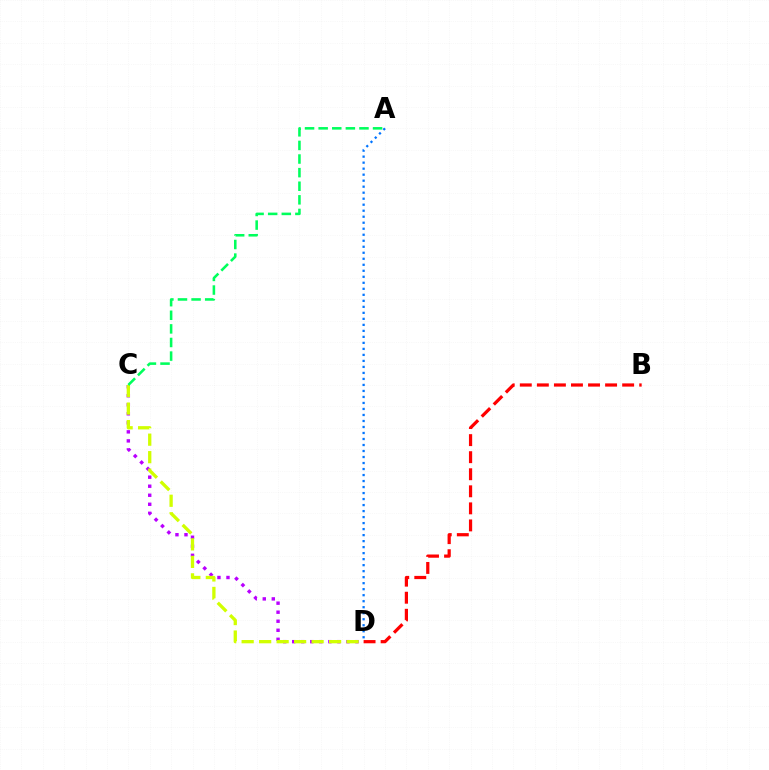{('B', 'D'): [{'color': '#ff0000', 'line_style': 'dashed', 'thickness': 2.32}], ('C', 'D'): [{'color': '#b900ff', 'line_style': 'dotted', 'thickness': 2.45}, {'color': '#d1ff00', 'line_style': 'dashed', 'thickness': 2.38}], ('A', 'D'): [{'color': '#0074ff', 'line_style': 'dotted', 'thickness': 1.63}], ('A', 'C'): [{'color': '#00ff5c', 'line_style': 'dashed', 'thickness': 1.85}]}